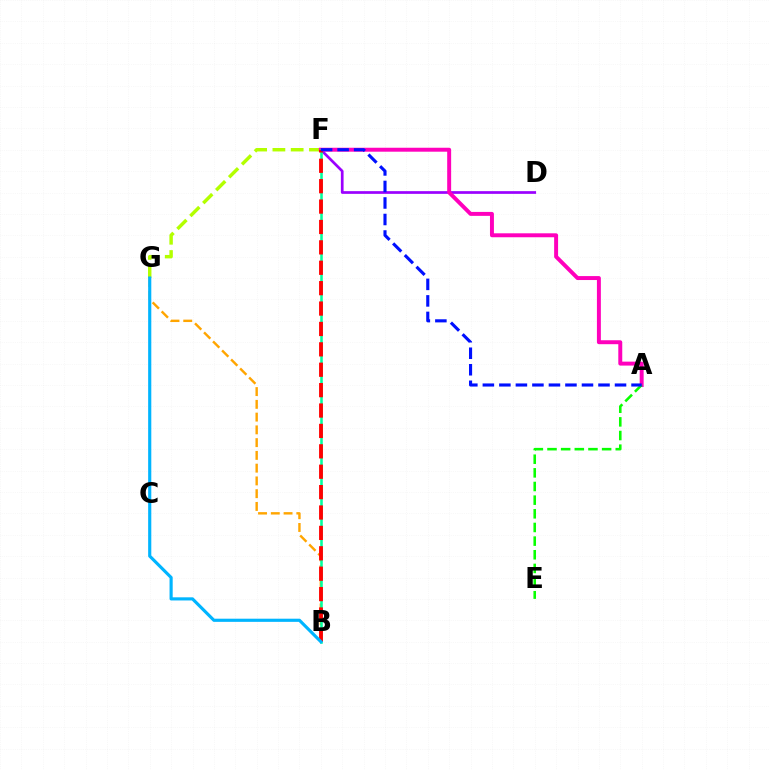{('D', 'F'): [{'color': '#9b00ff', 'line_style': 'solid', 'thickness': 1.95}], ('F', 'G'): [{'color': '#b3ff00', 'line_style': 'dashed', 'thickness': 2.48}], ('B', 'G'): [{'color': '#ffa500', 'line_style': 'dashed', 'thickness': 1.73}, {'color': '#00b5ff', 'line_style': 'solid', 'thickness': 2.26}], ('A', 'F'): [{'color': '#ff00bd', 'line_style': 'solid', 'thickness': 2.84}, {'color': '#0010ff', 'line_style': 'dashed', 'thickness': 2.24}], ('B', 'F'): [{'color': '#00ff9d', 'line_style': 'solid', 'thickness': 1.85}, {'color': '#ff0000', 'line_style': 'dashed', 'thickness': 2.77}], ('A', 'E'): [{'color': '#08ff00', 'line_style': 'dashed', 'thickness': 1.85}]}